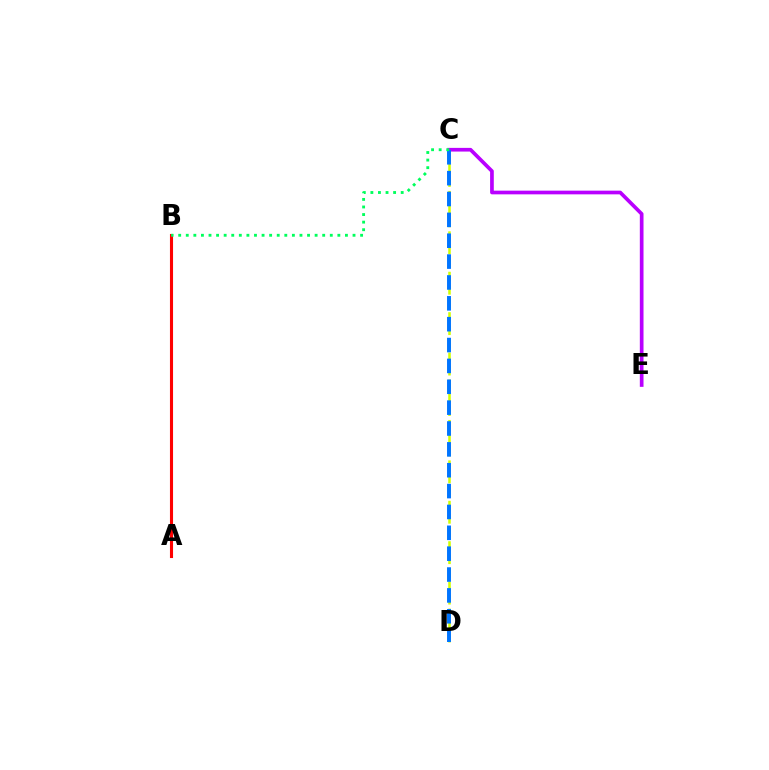{('C', 'E'): [{'color': '#b900ff', 'line_style': 'solid', 'thickness': 2.66}], ('C', 'D'): [{'color': '#d1ff00', 'line_style': 'dashed', 'thickness': 1.83}, {'color': '#0074ff', 'line_style': 'dashed', 'thickness': 2.83}], ('A', 'B'): [{'color': '#ff0000', 'line_style': 'solid', 'thickness': 2.23}], ('B', 'C'): [{'color': '#00ff5c', 'line_style': 'dotted', 'thickness': 2.06}]}